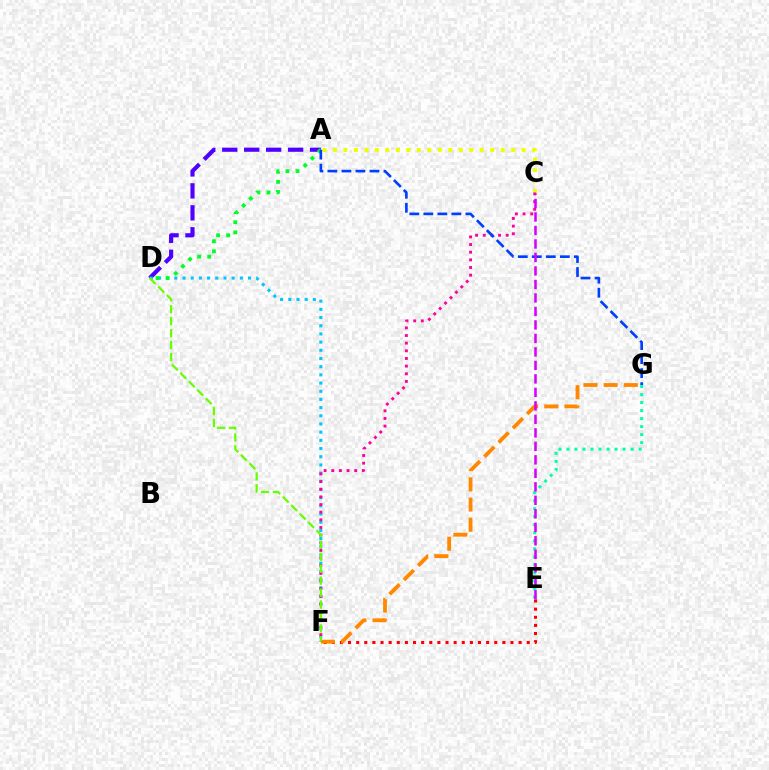{('E', 'F'): [{'color': '#ff0000', 'line_style': 'dotted', 'thickness': 2.21}], ('A', 'D'): [{'color': '#4f00ff', 'line_style': 'dashed', 'thickness': 2.98}, {'color': '#00ff27', 'line_style': 'dotted', 'thickness': 2.74}], ('D', 'F'): [{'color': '#00c7ff', 'line_style': 'dotted', 'thickness': 2.22}, {'color': '#66ff00', 'line_style': 'dashed', 'thickness': 1.62}], ('F', 'G'): [{'color': '#ff8800', 'line_style': 'dashed', 'thickness': 2.74}], ('E', 'G'): [{'color': '#00ffaf', 'line_style': 'dotted', 'thickness': 2.18}], ('A', 'C'): [{'color': '#eeff00', 'line_style': 'dotted', 'thickness': 2.85}], ('C', 'F'): [{'color': '#ff00a0', 'line_style': 'dotted', 'thickness': 2.08}], ('A', 'G'): [{'color': '#003fff', 'line_style': 'dashed', 'thickness': 1.9}], ('C', 'E'): [{'color': '#d600ff', 'line_style': 'dashed', 'thickness': 1.83}]}